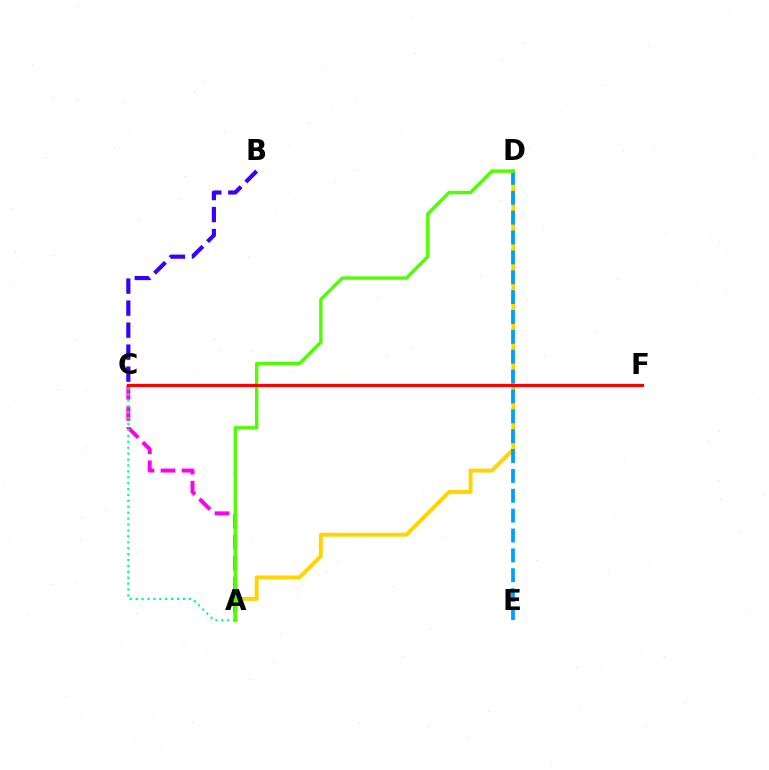{('A', 'D'): [{'color': '#ffd500', 'line_style': 'solid', 'thickness': 2.81}, {'color': '#4fff00', 'line_style': 'solid', 'thickness': 2.43}], ('D', 'E'): [{'color': '#009eff', 'line_style': 'dashed', 'thickness': 2.7}], ('A', 'C'): [{'color': '#ff00ed', 'line_style': 'dashed', 'thickness': 2.86}, {'color': '#00ff86', 'line_style': 'dotted', 'thickness': 1.61}], ('B', 'C'): [{'color': '#3700ff', 'line_style': 'dashed', 'thickness': 2.99}], ('C', 'F'): [{'color': '#ff0000', 'line_style': 'solid', 'thickness': 2.3}]}